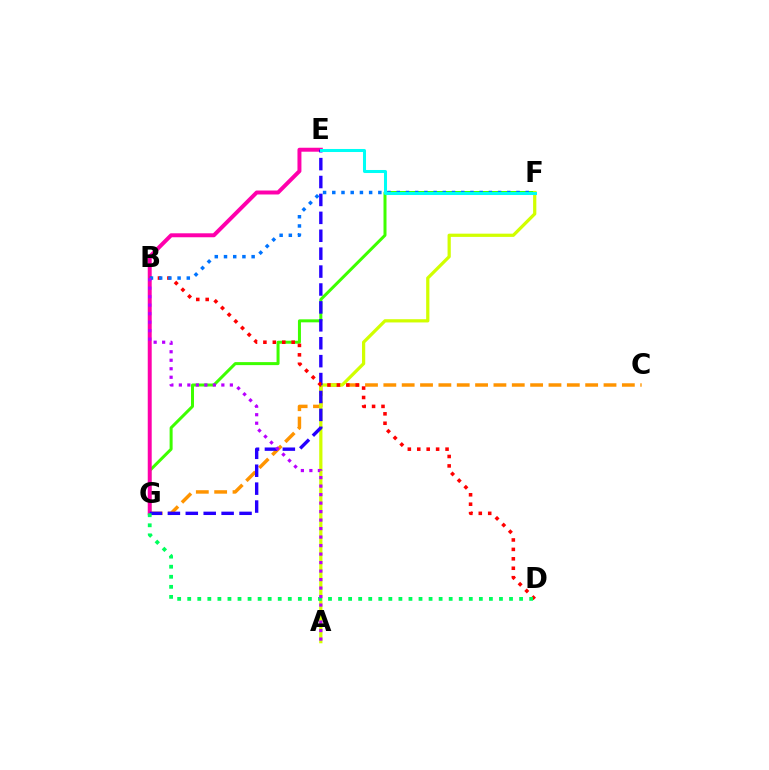{('F', 'G'): [{'color': '#3dff00', 'line_style': 'solid', 'thickness': 2.16}], ('C', 'G'): [{'color': '#ff9400', 'line_style': 'dashed', 'thickness': 2.49}], ('A', 'F'): [{'color': '#d1ff00', 'line_style': 'solid', 'thickness': 2.33}], ('E', 'G'): [{'color': '#ff00ac', 'line_style': 'solid', 'thickness': 2.85}, {'color': '#2500ff', 'line_style': 'dashed', 'thickness': 2.43}], ('B', 'D'): [{'color': '#ff0000', 'line_style': 'dotted', 'thickness': 2.56}], ('B', 'F'): [{'color': '#0074ff', 'line_style': 'dotted', 'thickness': 2.5}], ('D', 'G'): [{'color': '#00ff5c', 'line_style': 'dotted', 'thickness': 2.73}], ('E', 'F'): [{'color': '#00fff6', 'line_style': 'solid', 'thickness': 2.18}], ('A', 'B'): [{'color': '#b900ff', 'line_style': 'dotted', 'thickness': 2.31}]}